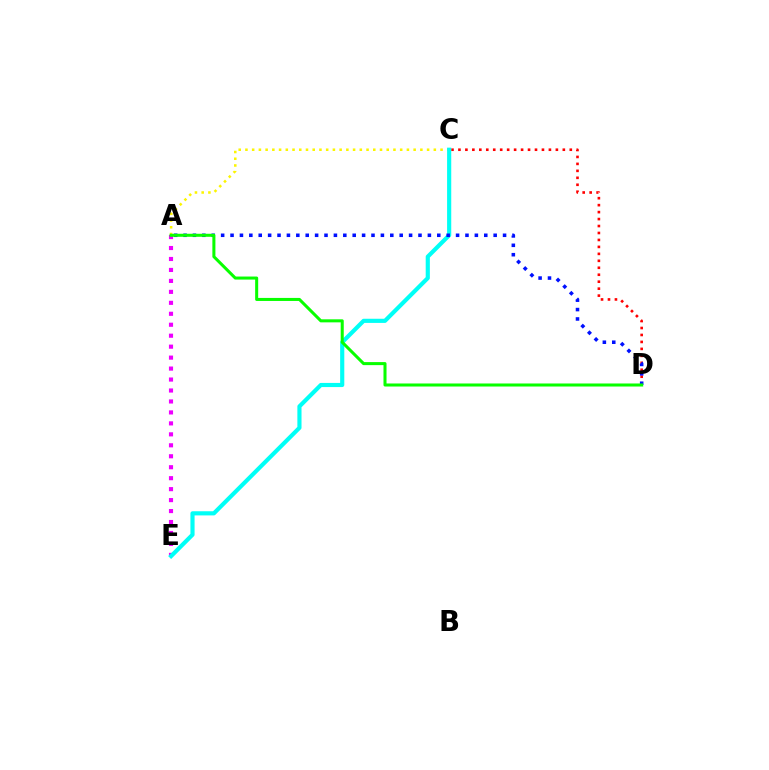{('A', 'C'): [{'color': '#fcf500', 'line_style': 'dotted', 'thickness': 1.83}], ('C', 'D'): [{'color': '#ff0000', 'line_style': 'dotted', 'thickness': 1.89}], ('A', 'E'): [{'color': '#ee00ff', 'line_style': 'dotted', 'thickness': 2.98}], ('C', 'E'): [{'color': '#00fff6', 'line_style': 'solid', 'thickness': 2.99}], ('A', 'D'): [{'color': '#0010ff', 'line_style': 'dotted', 'thickness': 2.55}, {'color': '#08ff00', 'line_style': 'solid', 'thickness': 2.19}]}